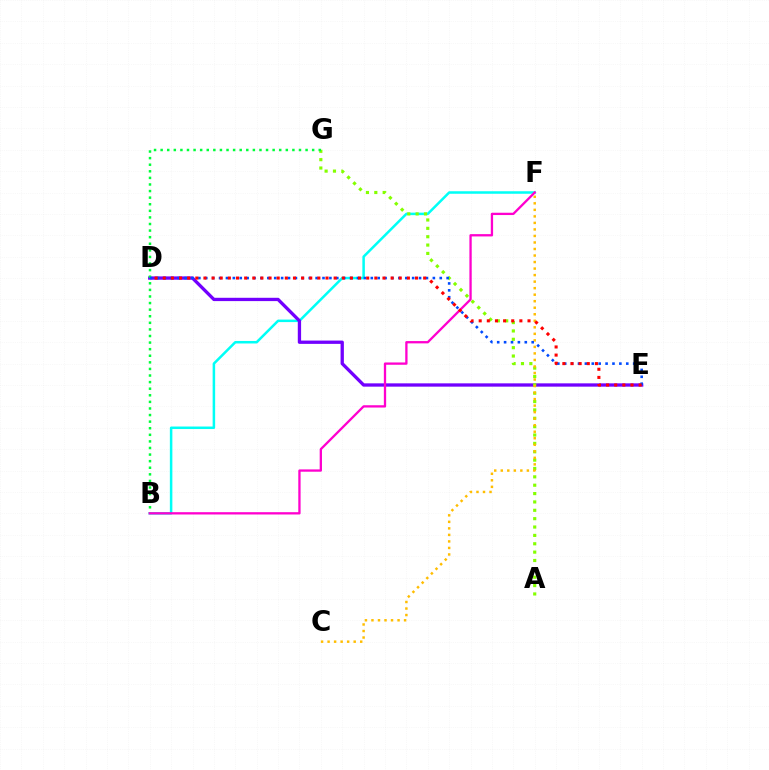{('B', 'F'): [{'color': '#00fff6', 'line_style': 'solid', 'thickness': 1.81}, {'color': '#ff00cf', 'line_style': 'solid', 'thickness': 1.66}], ('D', 'E'): [{'color': '#7200ff', 'line_style': 'solid', 'thickness': 2.38}, {'color': '#004bff', 'line_style': 'dotted', 'thickness': 1.87}, {'color': '#ff0000', 'line_style': 'dotted', 'thickness': 2.21}], ('A', 'G'): [{'color': '#84ff00', 'line_style': 'dotted', 'thickness': 2.27}], ('B', 'G'): [{'color': '#00ff39', 'line_style': 'dotted', 'thickness': 1.79}], ('C', 'F'): [{'color': '#ffbd00', 'line_style': 'dotted', 'thickness': 1.77}]}